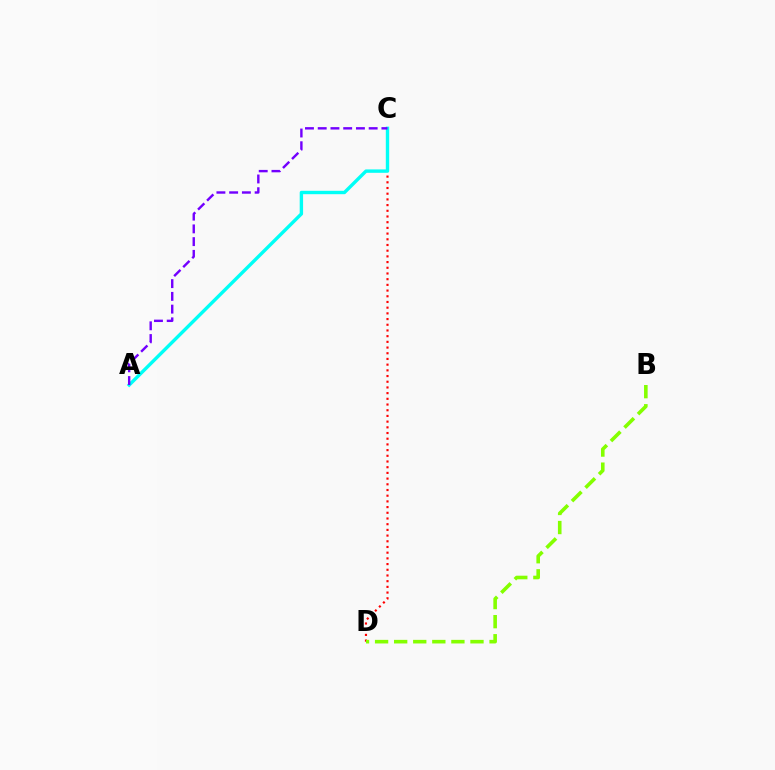{('C', 'D'): [{'color': '#ff0000', 'line_style': 'dotted', 'thickness': 1.55}], ('A', 'C'): [{'color': '#00fff6', 'line_style': 'solid', 'thickness': 2.44}, {'color': '#7200ff', 'line_style': 'dashed', 'thickness': 1.73}], ('B', 'D'): [{'color': '#84ff00', 'line_style': 'dashed', 'thickness': 2.59}]}